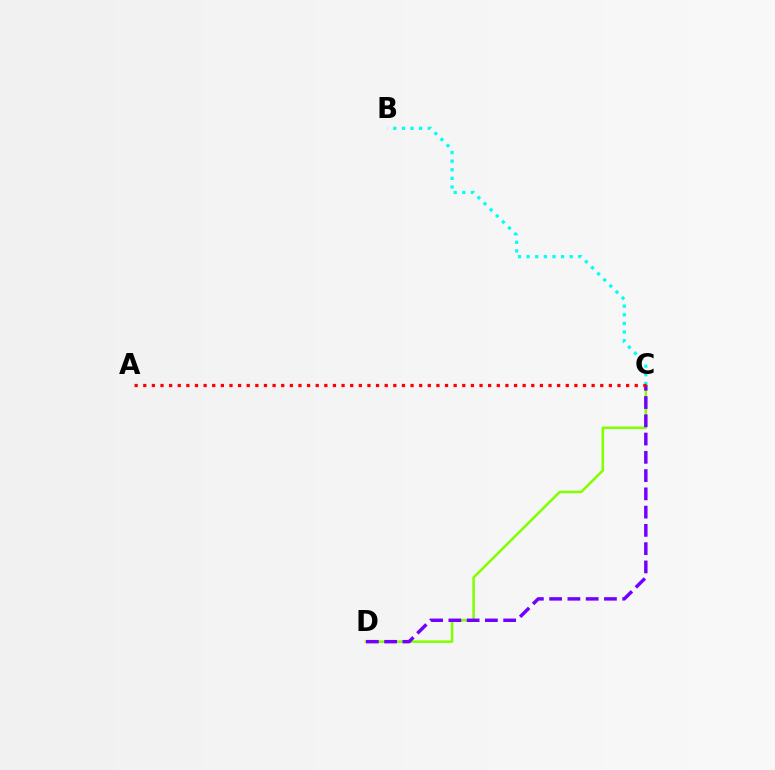{('C', 'D'): [{'color': '#84ff00', 'line_style': 'solid', 'thickness': 1.84}, {'color': '#7200ff', 'line_style': 'dashed', 'thickness': 2.48}], ('B', 'C'): [{'color': '#00fff6', 'line_style': 'dotted', 'thickness': 2.34}], ('A', 'C'): [{'color': '#ff0000', 'line_style': 'dotted', 'thickness': 2.34}]}